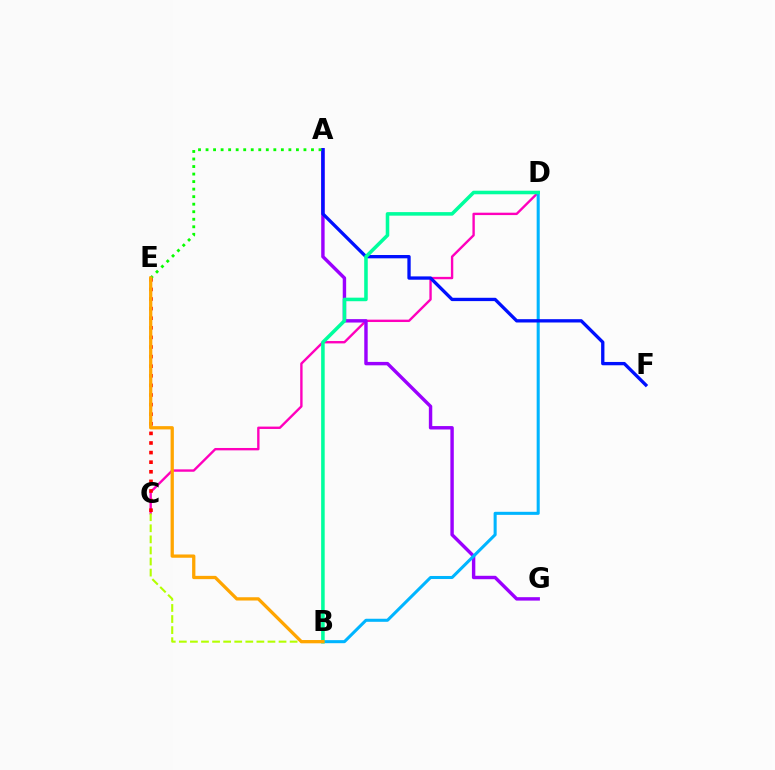{('C', 'D'): [{'color': '#ff00bd', 'line_style': 'solid', 'thickness': 1.71}], ('C', 'E'): [{'color': '#ff0000', 'line_style': 'dotted', 'thickness': 2.61}], ('A', 'G'): [{'color': '#9b00ff', 'line_style': 'solid', 'thickness': 2.46}], ('B', 'D'): [{'color': '#00b5ff', 'line_style': 'solid', 'thickness': 2.2}, {'color': '#00ff9d', 'line_style': 'solid', 'thickness': 2.56}], ('A', 'F'): [{'color': '#0010ff', 'line_style': 'solid', 'thickness': 2.39}], ('A', 'E'): [{'color': '#08ff00', 'line_style': 'dotted', 'thickness': 2.05}], ('B', 'C'): [{'color': '#b3ff00', 'line_style': 'dashed', 'thickness': 1.51}], ('B', 'E'): [{'color': '#ffa500', 'line_style': 'solid', 'thickness': 2.36}]}